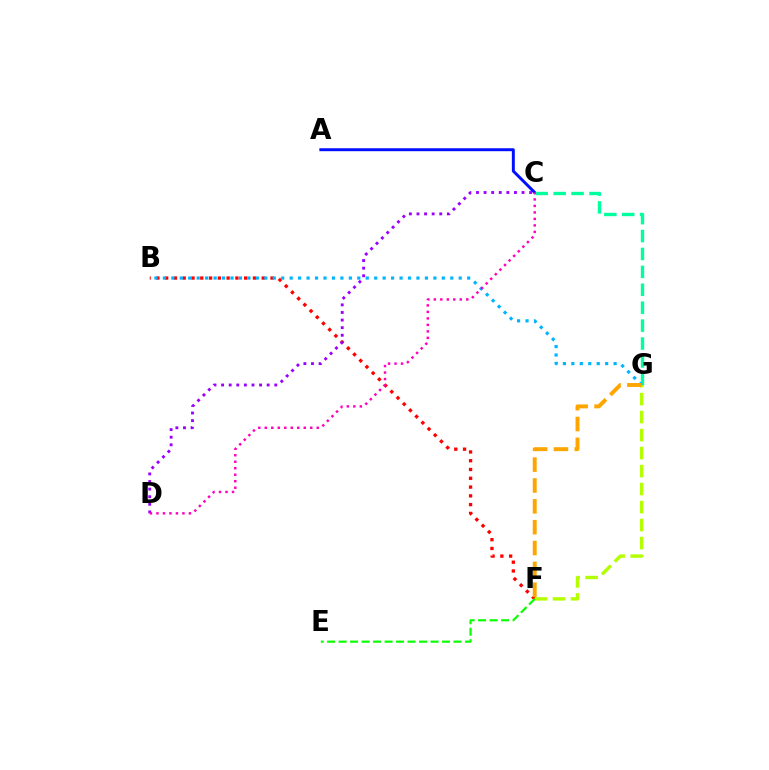{('A', 'C'): [{'color': '#0010ff', 'line_style': 'solid', 'thickness': 2.12}], ('B', 'F'): [{'color': '#ff0000', 'line_style': 'dotted', 'thickness': 2.39}], ('C', 'G'): [{'color': '#00ff9d', 'line_style': 'dashed', 'thickness': 2.43}], ('B', 'G'): [{'color': '#00b5ff', 'line_style': 'dotted', 'thickness': 2.3}], ('F', 'G'): [{'color': '#b3ff00', 'line_style': 'dashed', 'thickness': 2.44}, {'color': '#ffa500', 'line_style': 'dashed', 'thickness': 2.83}], ('C', 'D'): [{'color': '#9b00ff', 'line_style': 'dotted', 'thickness': 2.06}, {'color': '#ff00bd', 'line_style': 'dotted', 'thickness': 1.76}], ('E', 'F'): [{'color': '#08ff00', 'line_style': 'dashed', 'thickness': 1.56}]}